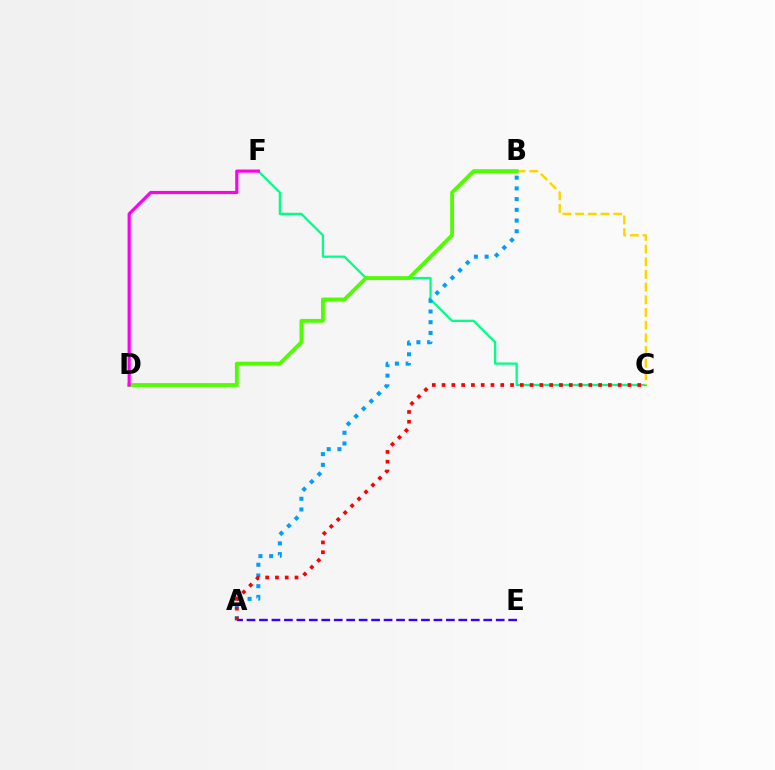{('C', 'F'): [{'color': '#00ff86', 'line_style': 'solid', 'thickness': 1.63}], ('B', 'C'): [{'color': '#ffd500', 'line_style': 'dashed', 'thickness': 1.72}], ('B', 'D'): [{'color': '#4fff00', 'line_style': 'solid', 'thickness': 2.74}], ('A', 'B'): [{'color': '#009eff', 'line_style': 'dotted', 'thickness': 2.91}], ('A', 'E'): [{'color': '#3700ff', 'line_style': 'dashed', 'thickness': 1.69}], ('A', 'C'): [{'color': '#ff0000', 'line_style': 'dotted', 'thickness': 2.66}], ('D', 'F'): [{'color': '#ff00ed', 'line_style': 'solid', 'thickness': 2.28}]}